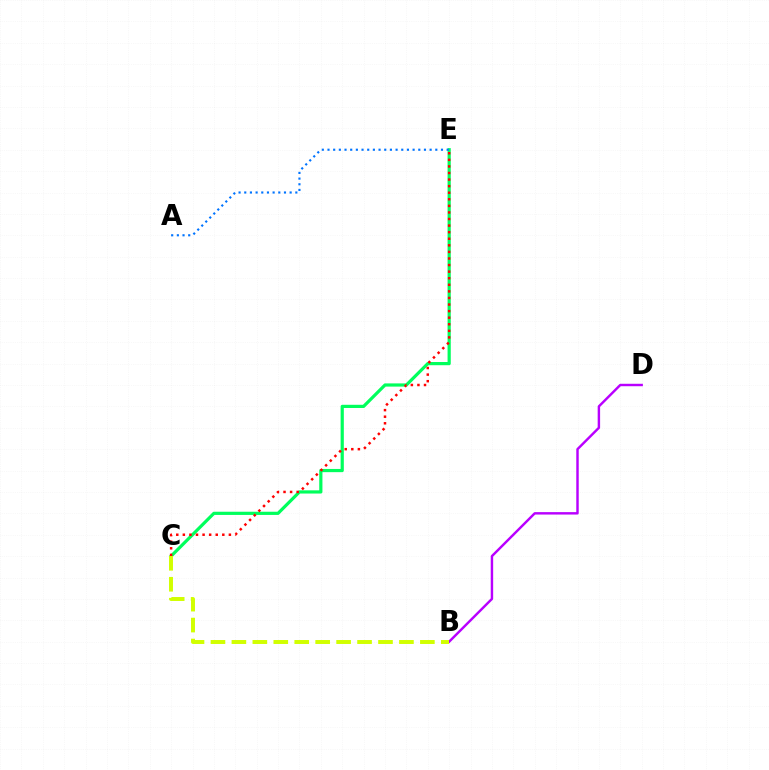{('C', 'E'): [{'color': '#00ff5c', 'line_style': 'solid', 'thickness': 2.3}, {'color': '#ff0000', 'line_style': 'dotted', 'thickness': 1.79}], ('B', 'D'): [{'color': '#b900ff', 'line_style': 'solid', 'thickness': 1.75}], ('A', 'E'): [{'color': '#0074ff', 'line_style': 'dotted', 'thickness': 1.54}], ('B', 'C'): [{'color': '#d1ff00', 'line_style': 'dashed', 'thickness': 2.84}]}